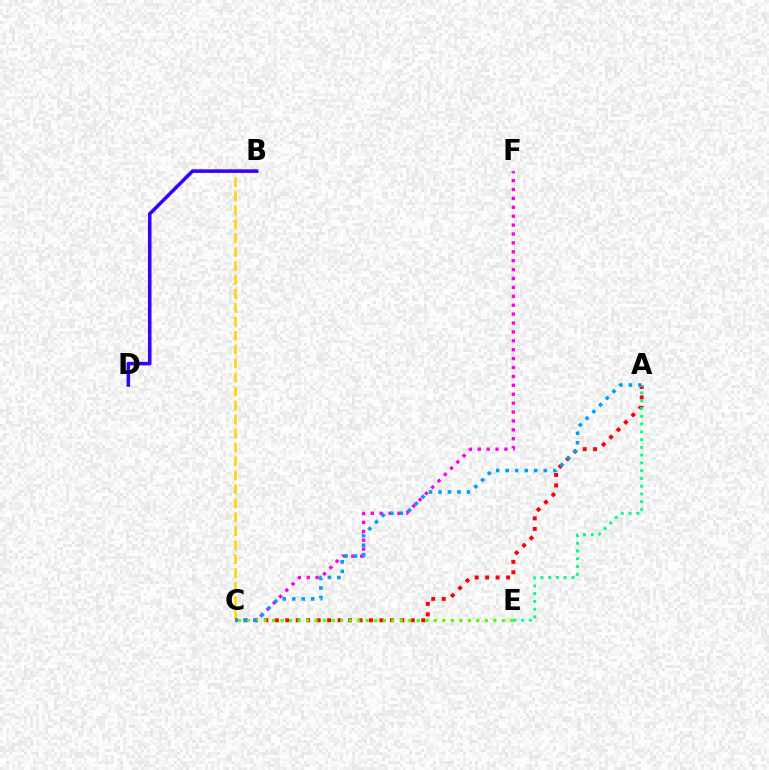{('B', 'C'): [{'color': '#ffd500', 'line_style': 'dashed', 'thickness': 1.9}], ('A', 'C'): [{'color': '#ff0000', 'line_style': 'dotted', 'thickness': 2.84}, {'color': '#009eff', 'line_style': 'dotted', 'thickness': 2.58}], ('A', 'E'): [{'color': '#00ff86', 'line_style': 'dotted', 'thickness': 2.11}], ('C', 'F'): [{'color': '#ff00ed', 'line_style': 'dotted', 'thickness': 2.42}], ('C', 'E'): [{'color': '#4fff00', 'line_style': 'dotted', 'thickness': 2.31}], ('B', 'D'): [{'color': '#3700ff', 'line_style': 'solid', 'thickness': 2.57}]}